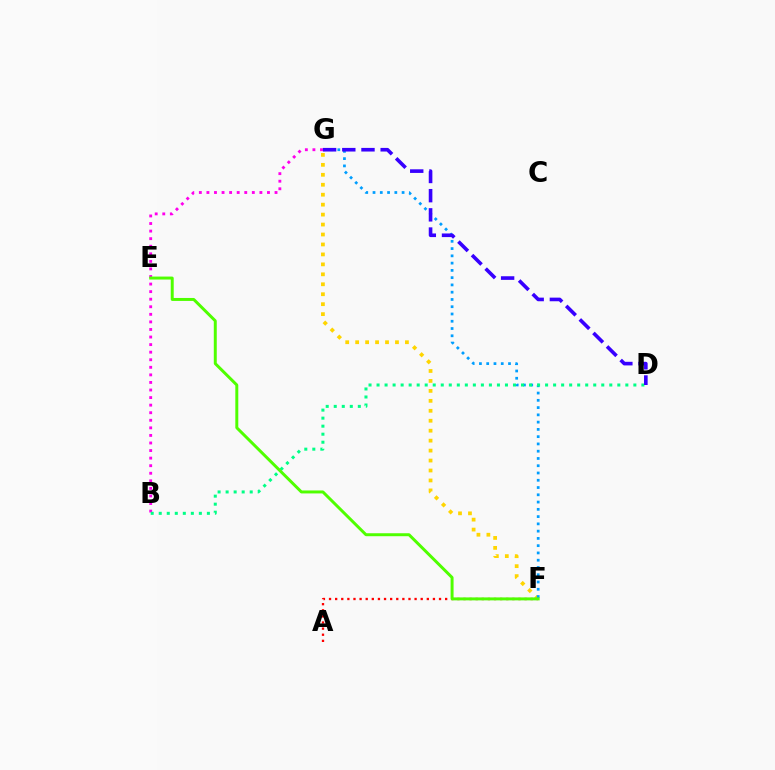{('B', 'G'): [{'color': '#ff00ed', 'line_style': 'dotted', 'thickness': 2.06}], ('A', 'F'): [{'color': '#ff0000', 'line_style': 'dotted', 'thickness': 1.66}], ('F', 'G'): [{'color': '#ffd500', 'line_style': 'dotted', 'thickness': 2.7}, {'color': '#009eff', 'line_style': 'dotted', 'thickness': 1.97}], ('B', 'D'): [{'color': '#00ff86', 'line_style': 'dotted', 'thickness': 2.18}], ('D', 'G'): [{'color': '#3700ff', 'line_style': 'dashed', 'thickness': 2.61}], ('E', 'F'): [{'color': '#4fff00', 'line_style': 'solid', 'thickness': 2.14}]}